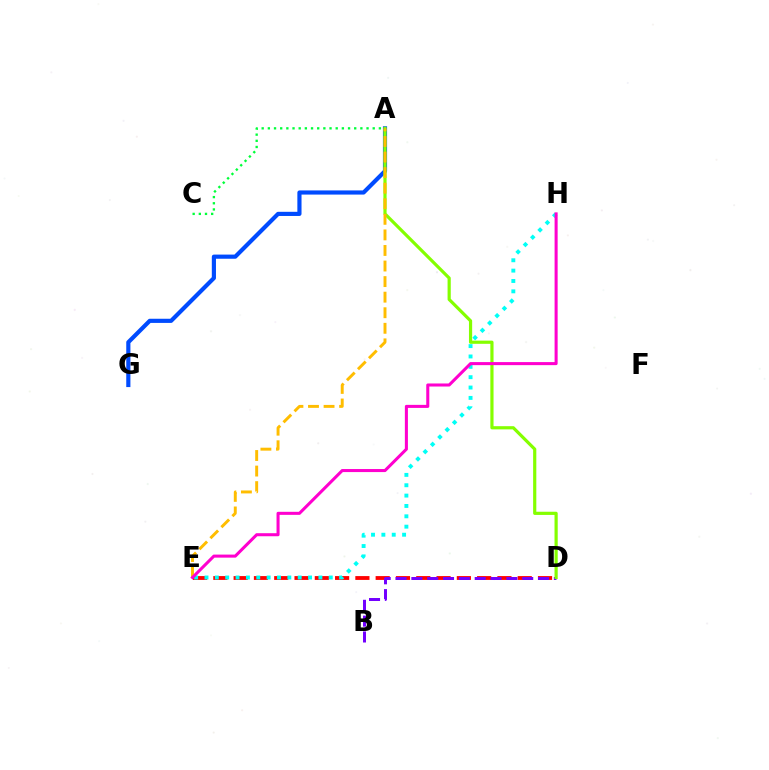{('D', 'E'): [{'color': '#ff0000', 'line_style': 'dashed', 'thickness': 2.76}], ('E', 'H'): [{'color': '#00fff6', 'line_style': 'dotted', 'thickness': 2.81}, {'color': '#ff00cf', 'line_style': 'solid', 'thickness': 2.2}], ('A', 'G'): [{'color': '#004bff', 'line_style': 'solid', 'thickness': 3.0}], ('B', 'D'): [{'color': '#7200ff', 'line_style': 'dashed', 'thickness': 2.15}], ('A', 'D'): [{'color': '#84ff00', 'line_style': 'solid', 'thickness': 2.3}], ('A', 'E'): [{'color': '#ffbd00', 'line_style': 'dashed', 'thickness': 2.11}], ('A', 'C'): [{'color': '#00ff39', 'line_style': 'dotted', 'thickness': 1.68}]}